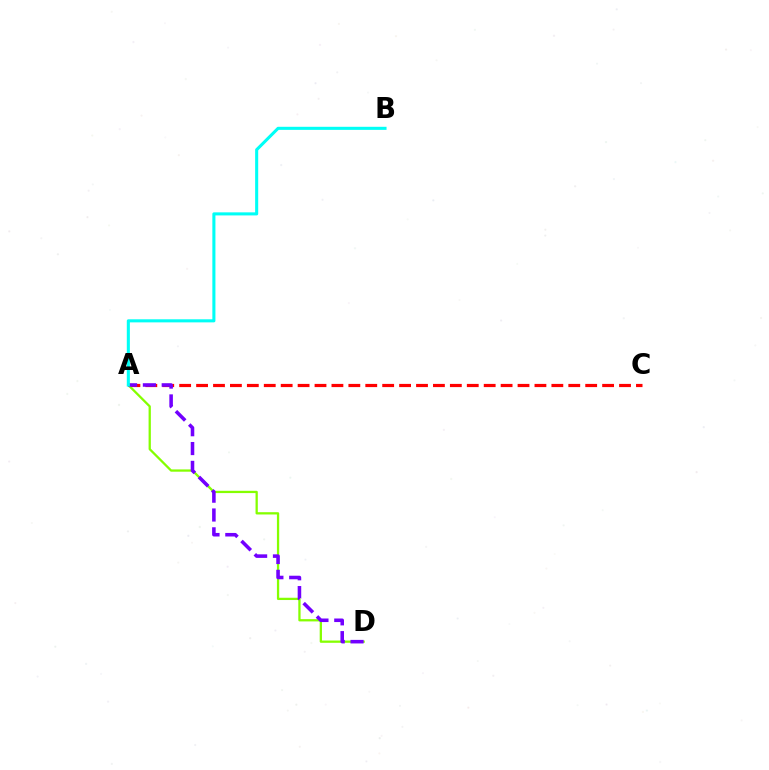{('A', 'C'): [{'color': '#ff0000', 'line_style': 'dashed', 'thickness': 2.3}], ('A', 'D'): [{'color': '#84ff00', 'line_style': 'solid', 'thickness': 1.64}, {'color': '#7200ff', 'line_style': 'dashed', 'thickness': 2.56}], ('A', 'B'): [{'color': '#00fff6', 'line_style': 'solid', 'thickness': 2.21}]}